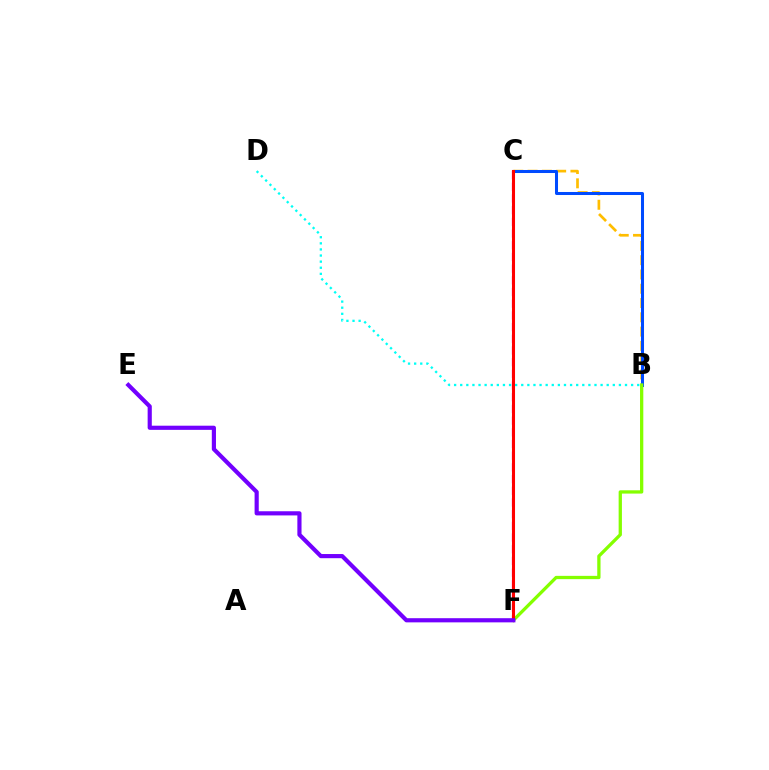{('C', 'F'): [{'color': '#00ff39', 'line_style': 'dashed', 'thickness': 2.02}, {'color': '#ff00cf', 'line_style': 'dashed', 'thickness': 1.59}, {'color': '#ff0000', 'line_style': 'solid', 'thickness': 2.2}], ('B', 'C'): [{'color': '#ffbd00', 'line_style': 'dashed', 'thickness': 1.94}, {'color': '#004bff', 'line_style': 'solid', 'thickness': 2.18}], ('B', 'F'): [{'color': '#84ff00', 'line_style': 'solid', 'thickness': 2.36}], ('E', 'F'): [{'color': '#7200ff', 'line_style': 'solid', 'thickness': 3.0}], ('B', 'D'): [{'color': '#00fff6', 'line_style': 'dotted', 'thickness': 1.66}]}